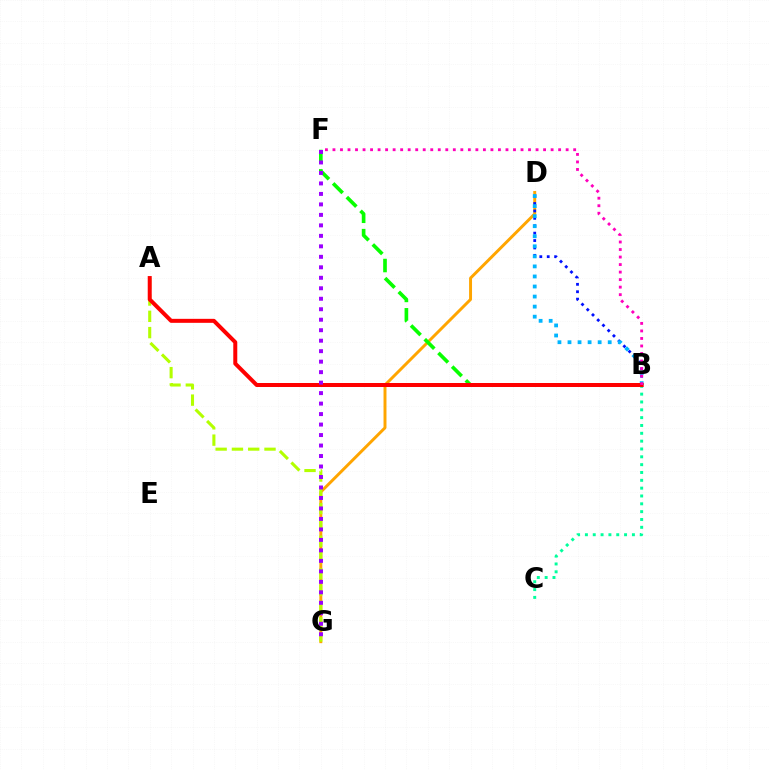{('D', 'G'): [{'color': '#ffa500', 'line_style': 'solid', 'thickness': 2.13}], ('B', 'D'): [{'color': '#0010ff', 'line_style': 'dotted', 'thickness': 2.01}, {'color': '#00b5ff', 'line_style': 'dotted', 'thickness': 2.73}], ('B', 'C'): [{'color': '#00ff9d', 'line_style': 'dotted', 'thickness': 2.13}], ('B', 'F'): [{'color': '#08ff00', 'line_style': 'dashed', 'thickness': 2.63}, {'color': '#ff00bd', 'line_style': 'dotted', 'thickness': 2.04}], ('A', 'G'): [{'color': '#b3ff00', 'line_style': 'dashed', 'thickness': 2.21}], ('A', 'B'): [{'color': '#ff0000', 'line_style': 'solid', 'thickness': 2.87}], ('F', 'G'): [{'color': '#9b00ff', 'line_style': 'dotted', 'thickness': 2.85}]}